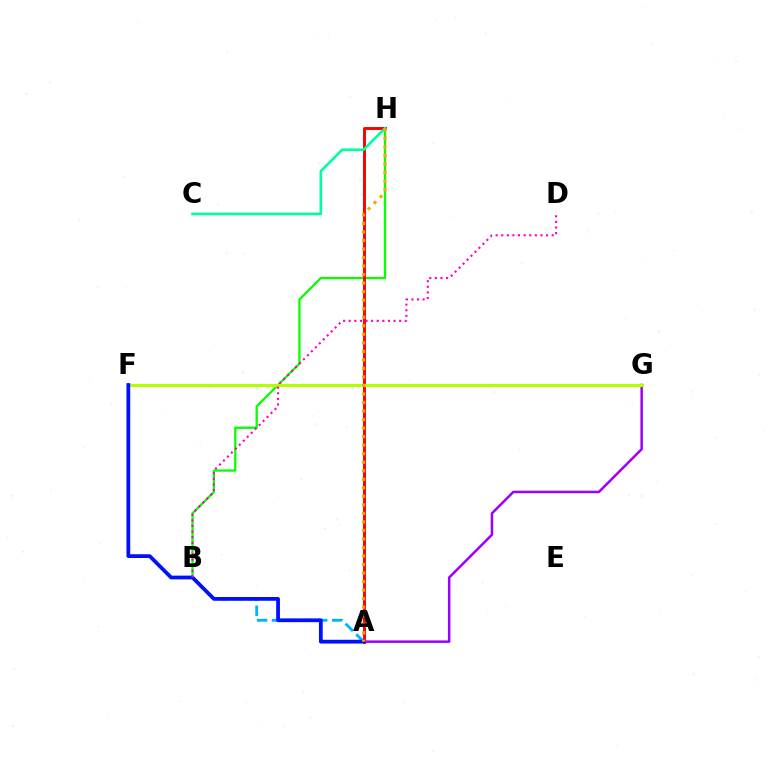{('B', 'H'): [{'color': '#08ff00', 'line_style': 'solid', 'thickness': 1.66}], ('A', 'B'): [{'color': '#00b5ff', 'line_style': 'dashed', 'thickness': 2.04}], ('A', 'G'): [{'color': '#9b00ff', 'line_style': 'solid', 'thickness': 1.8}], ('A', 'H'): [{'color': '#ff0000', 'line_style': 'solid', 'thickness': 2.12}, {'color': '#ffa500', 'line_style': 'dotted', 'thickness': 2.32}], ('C', 'H'): [{'color': '#00ff9d', 'line_style': 'solid', 'thickness': 1.9}], ('F', 'G'): [{'color': '#b3ff00', 'line_style': 'solid', 'thickness': 2.25}], ('A', 'F'): [{'color': '#0010ff', 'line_style': 'solid', 'thickness': 2.71}], ('B', 'D'): [{'color': '#ff00bd', 'line_style': 'dotted', 'thickness': 1.52}]}